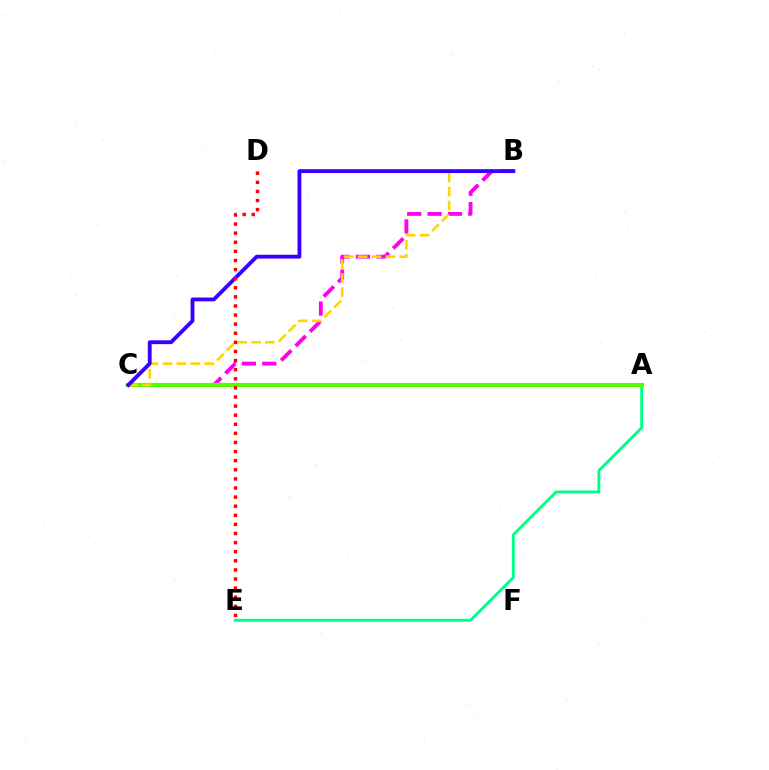{('B', 'C'): [{'color': '#ff00ed', 'line_style': 'dashed', 'thickness': 2.77}, {'color': '#ffd500', 'line_style': 'dashed', 'thickness': 1.89}, {'color': '#3700ff', 'line_style': 'solid', 'thickness': 2.77}], ('A', 'C'): [{'color': '#009eff', 'line_style': 'solid', 'thickness': 1.78}, {'color': '#4fff00', 'line_style': 'solid', 'thickness': 3.0}], ('A', 'E'): [{'color': '#00ff86', 'line_style': 'solid', 'thickness': 2.09}], ('D', 'E'): [{'color': '#ff0000', 'line_style': 'dotted', 'thickness': 2.47}]}